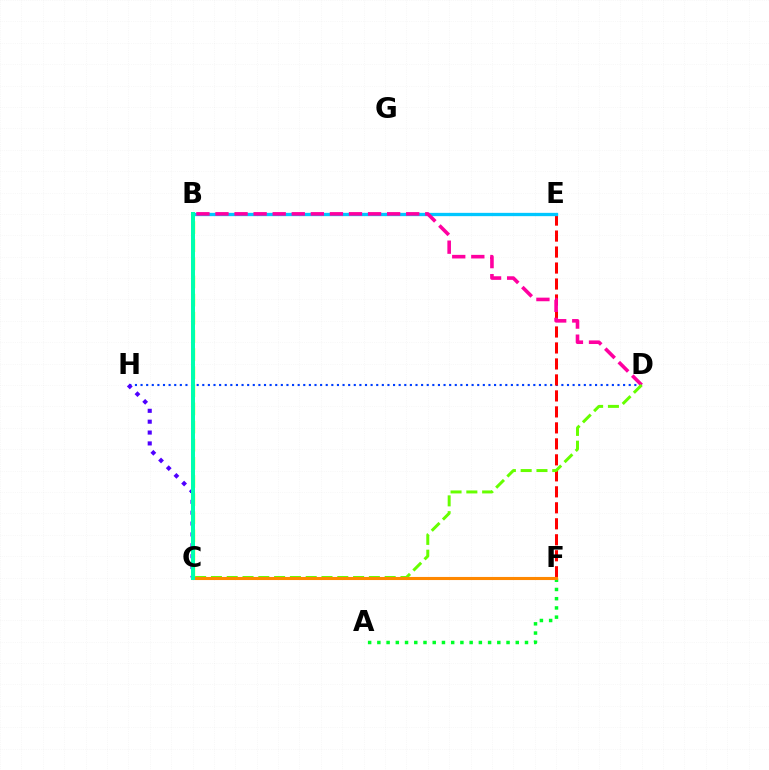{('D', 'H'): [{'color': '#003fff', 'line_style': 'dotted', 'thickness': 1.52}], ('B', 'C'): [{'color': '#eeff00', 'line_style': 'dashed', 'thickness': 2.46}, {'color': '#00ffaf', 'line_style': 'solid', 'thickness': 2.88}], ('B', 'E'): [{'color': '#d600ff', 'line_style': 'solid', 'thickness': 2.09}, {'color': '#00c7ff', 'line_style': 'solid', 'thickness': 2.38}], ('C', 'H'): [{'color': '#4f00ff', 'line_style': 'dotted', 'thickness': 2.95}], ('E', 'F'): [{'color': '#ff0000', 'line_style': 'dashed', 'thickness': 2.17}], ('B', 'D'): [{'color': '#ff00a0', 'line_style': 'dashed', 'thickness': 2.59}], ('C', 'D'): [{'color': '#66ff00', 'line_style': 'dashed', 'thickness': 2.15}], ('A', 'F'): [{'color': '#00ff27', 'line_style': 'dotted', 'thickness': 2.51}], ('C', 'F'): [{'color': '#ff8800', 'line_style': 'solid', 'thickness': 2.23}]}